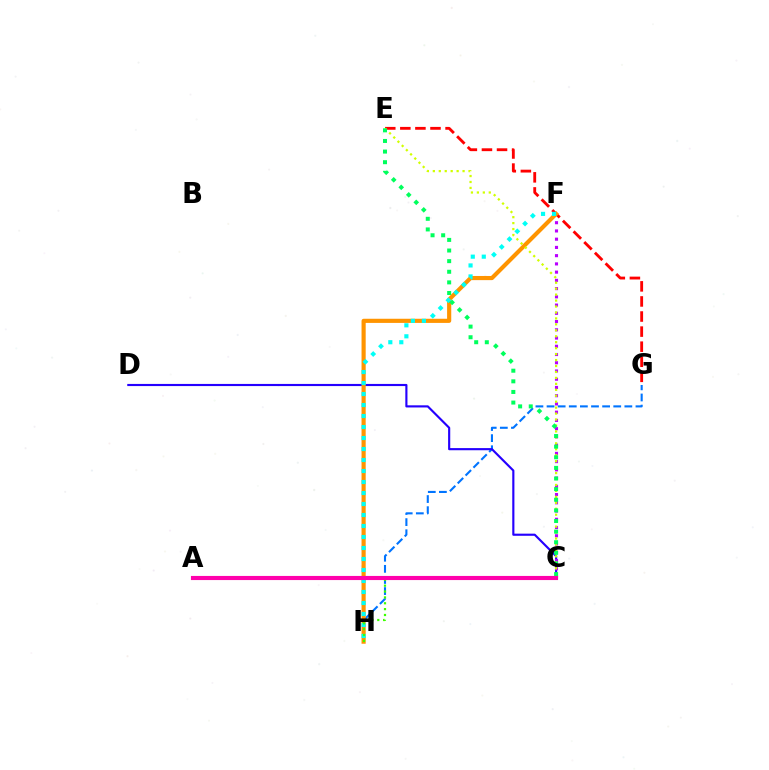{('G', 'H'): [{'color': '#0074ff', 'line_style': 'dashed', 'thickness': 1.51}], ('C', 'D'): [{'color': '#2500ff', 'line_style': 'solid', 'thickness': 1.54}], ('C', 'F'): [{'color': '#b900ff', 'line_style': 'dotted', 'thickness': 2.24}], ('E', 'G'): [{'color': '#ff0000', 'line_style': 'dashed', 'thickness': 2.05}], ('F', 'H'): [{'color': '#ff9400', 'line_style': 'solid', 'thickness': 2.99}, {'color': '#00fff6', 'line_style': 'dotted', 'thickness': 2.99}], ('C', 'E'): [{'color': '#d1ff00', 'line_style': 'dotted', 'thickness': 1.62}, {'color': '#00ff5c', 'line_style': 'dotted', 'thickness': 2.89}], ('C', 'H'): [{'color': '#3dff00', 'line_style': 'dotted', 'thickness': 1.59}], ('A', 'C'): [{'color': '#ff00ac', 'line_style': 'solid', 'thickness': 2.97}]}